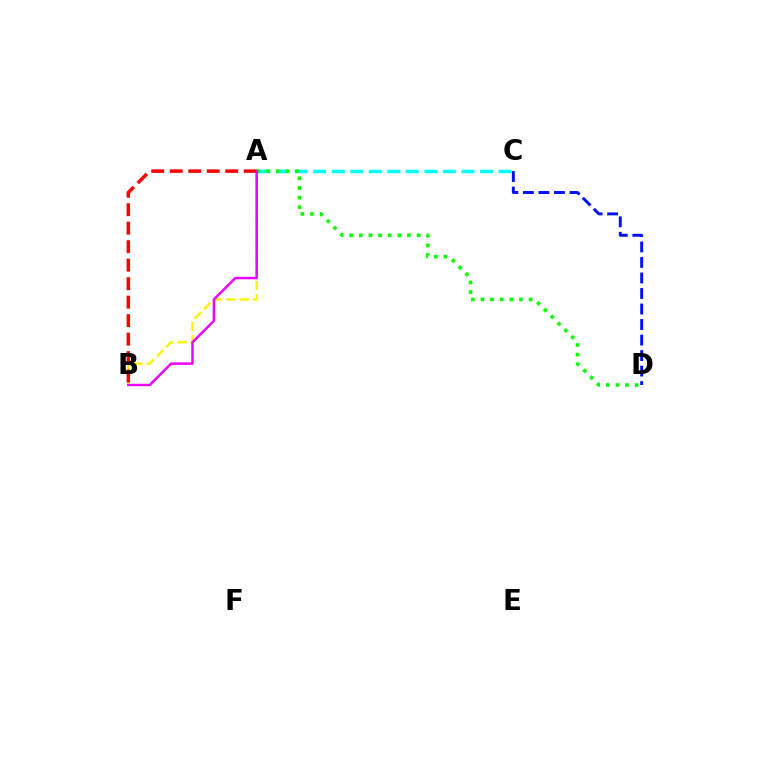{('A', 'C'): [{'color': '#00fff6', 'line_style': 'dashed', 'thickness': 2.52}], ('A', 'B'): [{'color': '#fcf500', 'line_style': 'dashed', 'thickness': 1.79}, {'color': '#ff0000', 'line_style': 'dashed', 'thickness': 2.51}, {'color': '#ee00ff', 'line_style': 'solid', 'thickness': 1.77}], ('A', 'D'): [{'color': '#08ff00', 'line_style': 'dotted', 'thickness': 2.62}], ('C', 'D'): [{'color': '#0010ff', 'line_style': 'dashed', 'thickness': 2.11}]}